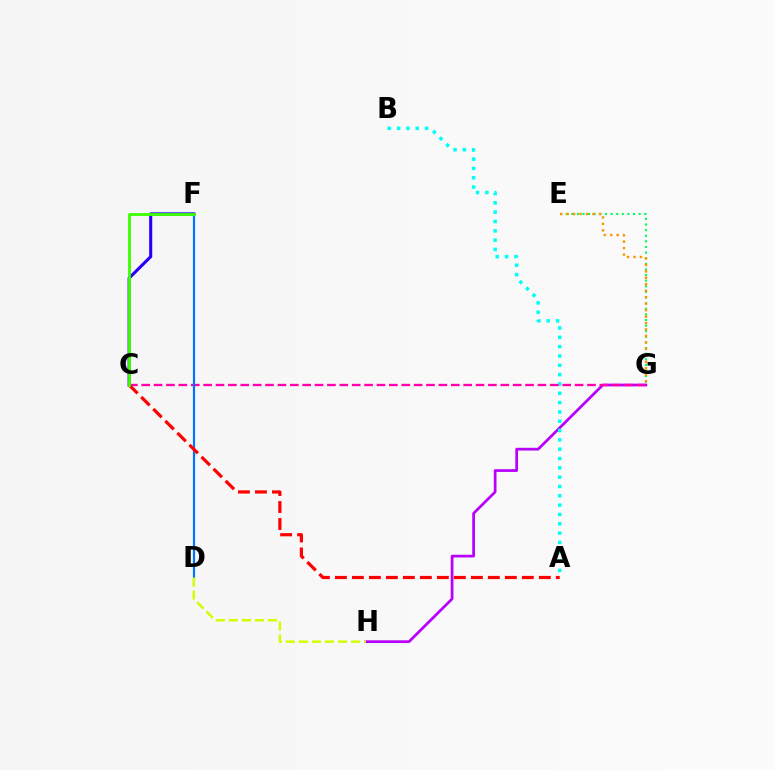{('E', 'G'): [{'color': '#00ff5c', 'line_style': 'dotted', 'thickness': 1.53}, {'color': '#ff9400', 'line_style': 'dotted', 'thickness': 1.76}], ('G', 'H'): [{'color': '#b900ff', 'line_style': 'solid', 'thickness': 1.97}], ('A', 'B'): [{'color': '#00fff6', 'line_style': 'dotted', 'thickness': 2.53}], ('C', 'G'): [{'color': '#ff00ac', 'line_style': 'dashed', 'thickness': 1.68}], ('D', 'F'): [{'color': '#0074ff', 'line_style': 'solid', 'thickness': 1.57}], ('D', 'H'): [{'color': '#d1ff00', 'line_style': 'dashed', 'thickness': 1.77}], ('C', 'F'): [{'color': '#2500ff', 'line_style': 'solid', 'thickness': 2.22}, {'color': '#3dff00', 'line_style': 'solid', 'thickness': 2.04}], ('A', 'C'): [{'color': '#ff0000', 'line_style': 'dashed', 'thickness': 2.31}]}